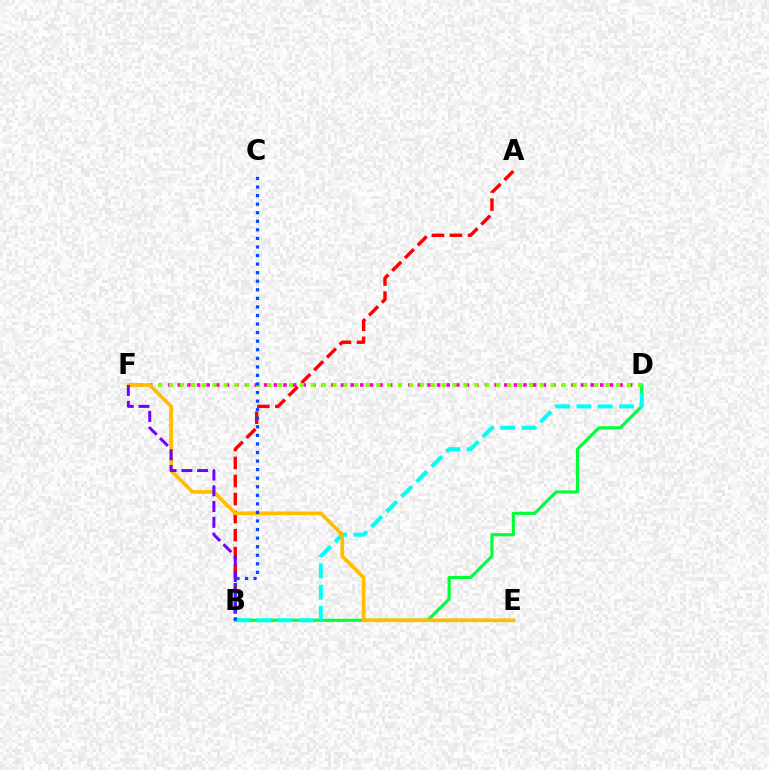{('B', 'D'): [{'color': '#00ff39', 'line_style': 'solid', 'thickness': 2.24}, {'color': '#00fff6', 'line_style': 'dashed', 'thickness': 2.89}], ('D', 'F'): [{'color': '#ff00cf', 'line_style': 'dotted', 'thickness': 2.61}, {'color': '#84ff00', 'line_style': 'dotted', 'thickness': 2.96}], ('A', 'B'): [{'color': '#ff0000', 'line_style': 'dashed', 'thickness': 2.45}], ('E', 'F'): [{'color': '#ffbd00', 'line_style': 'solid', 'thickness': 2.66}], ('B', 'F'): [{'color': '#7200ff', 'line_style': 'dashed', 'thickness': 2.14}], ('B', 'C'): [{'color': '#004bff', 'line_style': 'dotted', 'thickness': 2.33}]}